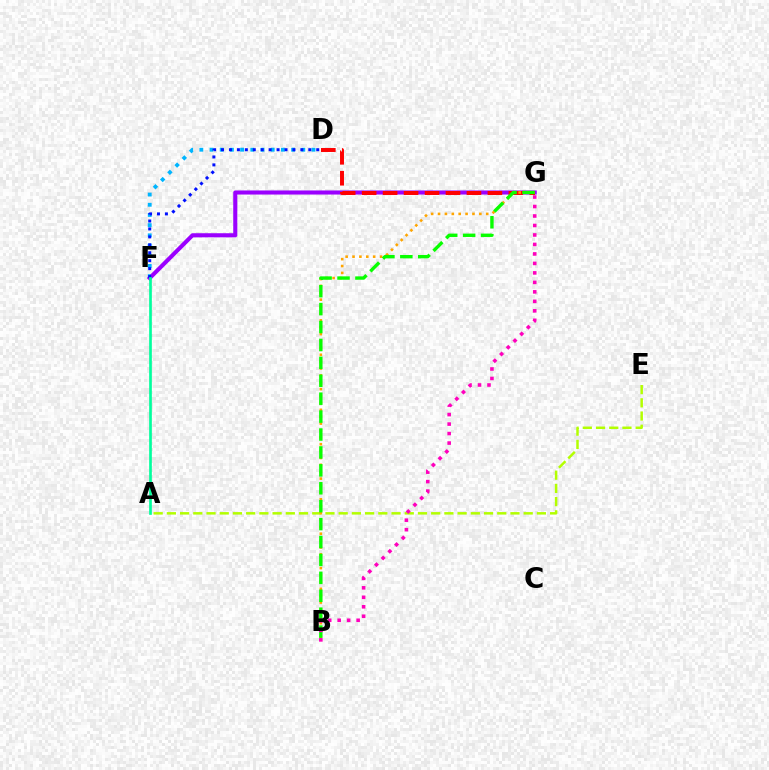{('D', 'F'): [{'color': '#00b5ff', 'line_style': 'dotted', 'thickness': 2.77}, {'color': '#0010ff', 'line_style': 'dotted', 'thickness': 2.16}], ('F', 'G'): [{'color': '#9b00ff', 'line_style': 'solid', 'thickness': 2.94}], ('D', 'G'): [{'color': '#ff0000', 'line_style': 'dashed', 'thickness': 2.85}], ('A', 'E'): [{'color': '#b3ff00', 'line_style': 'dashed', 'thickness': 1.8}], ('B', 'G'): [{'color': '#ffa500', 'line_style': 'dotted', 'thickness': 1.87}, {'color': '#08ff00', 'line_style': 'dashed', 'thickness': 2.43}, {'color': '#ff00bd', 'line_style': 'dotted', 'thickness': 2.58}], ('A', 'F'): [{'color': '#00ff9d', 'line_style': 'solid', 'thickness': 1.92}]}